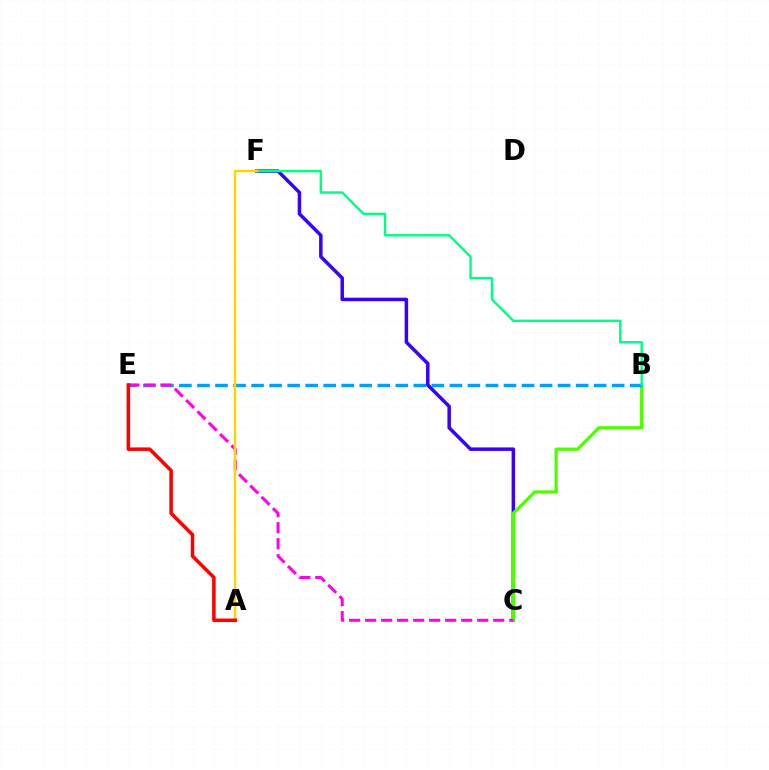{('C', 'F'): [{'color': '#3700ff', 'line_style': 'solid', 'thickness': 2.52}], ('B', 'C'): [{'color': '#4fff00', 'line_style': 'solid', 'thickness': 2.35}], ('B', 'E'): [{'color': '#009eff', 'line_style': 'dashed', 'thickness': 2.45}], ('B', 'F'): [{'color': '#00ff86', 'line_style': 'solid', 'thickness': 1.75}], ('C', 'E'): [{'color': '#ff00ed', 'line_style': 'dashed', 'thickness': 2.18}], ('A', 'F'): [{'color': '#ffd500', 'line_style': 'solid', 'thickness': 1.76}], ('A', 'E'): [{'color': '#ff0000', 'line_style': 'solid', 'thickness': 2.54}]}